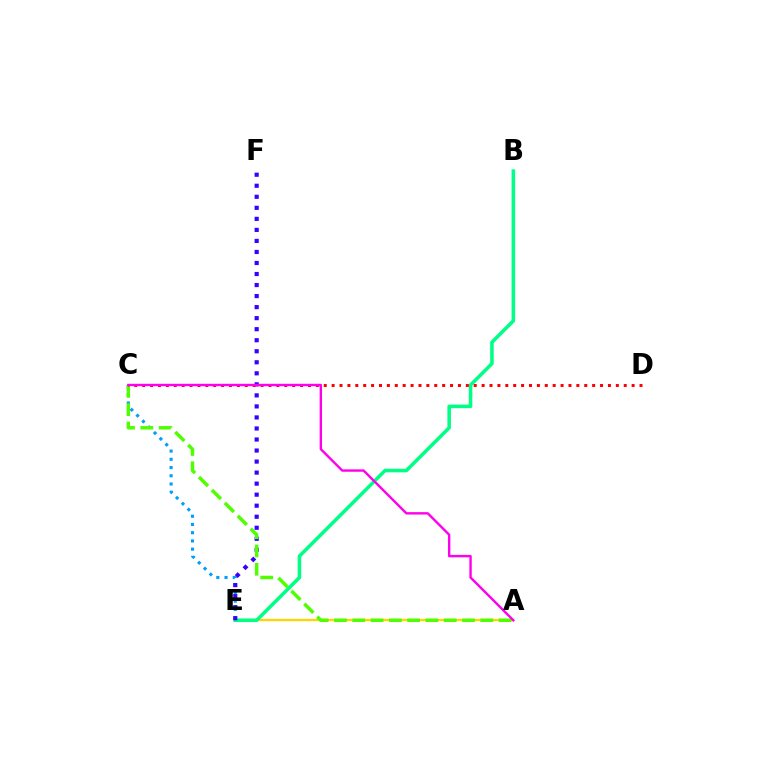{('C', 'E'): [{'color': '#009eff', 'line_style': 'dotted', 'thickness': 2.23}], ('A', 'E'): [{'color': '#ffd500', 'line_style': 'solid', 'thickness': 1.67}], ('B', 'E'): [{'color': '#00ff86', 'line_style': 'solid', 'thickness': 2.55}], ('E', 'F'): [{'color': '#3700ff', 'line_style': 'dotted', 'thickness': 3.0}], ('A', 'C'): [{'color': '#4fff00', 'line_style': 'dashed', 'thickness': 2.48}, {'color': '#ff00ed', 'line_style': 'solid', 'thickness': 1.73}], ('C', 'D'): [{'color': '#ff0000', 'line_style': 'dotted', 'thickness': 2.14}]}